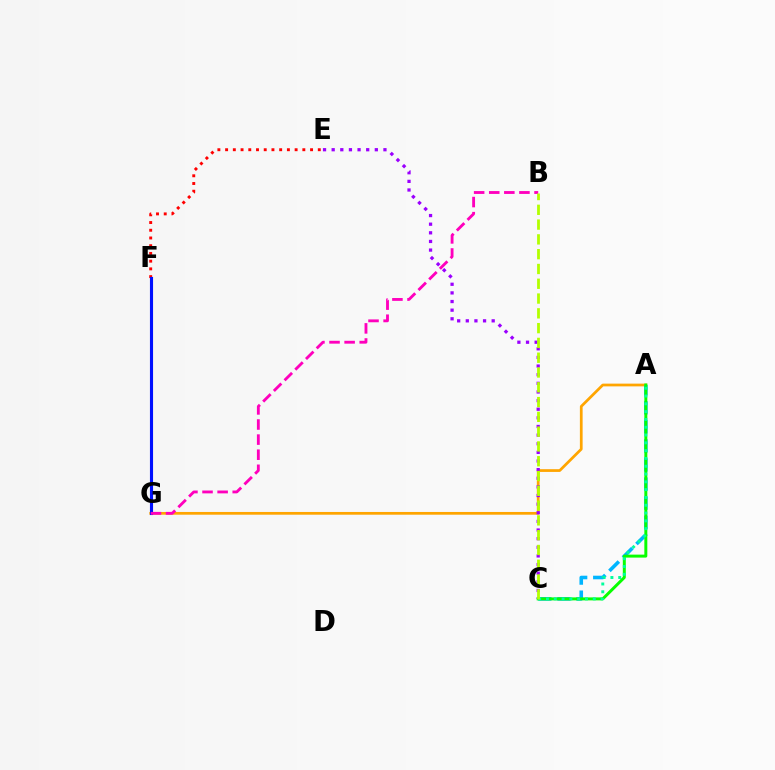{('A', 'G'): [{'color': '#ffa500', 'line_style': 'solid', 'thickness': 1.97}], ('A', 'C'): [{'color': '#00b5ff', 'line_style': 'dashed', 'thickness': 2.59}, {'color': '#08ff00', 'line_style': 'solid', 'thickness': 2.14}, {'color': '#00ff9d', 'line_style': 'dotted', 'thickness': 2.12}], ('C', 'E'): [{'color': '#9b00ff', 'line_style': 'dotted', 'thickness': 2.34}], ('E', 'F'): [{'color': '#ff0000', 'line_style': 'dotted', 'thickness': 2.1}], ('F', 'G'): [{'color': '#0010ff', 'line_style': 'solid', 'thickness': 2.24}], ('B', 'G'): [{'color': '#ff00bd', 'line_style': 'dashed', 'thickness': 2.05}], ('B', 'C'): [{'color': '#b3ff00', 'line_style': 'dashed', 'thickness': 2.01}]}